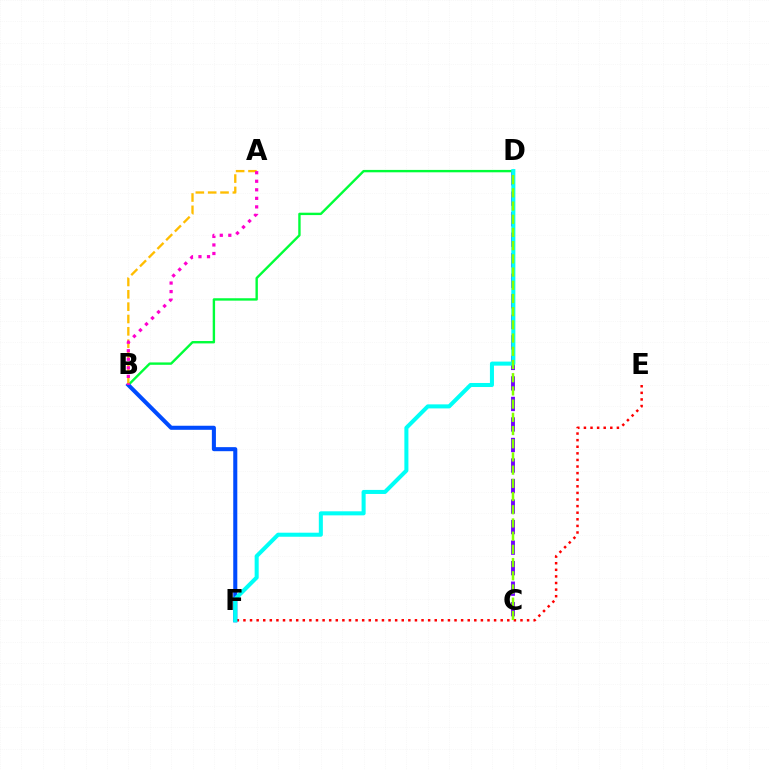{('E', 'F'): [{'color': '#ff0000', 'line_style': 'dotted', 'thickness': 1.79}], ('C', 'D'): [{'color': '#7200ff', 'line_style': 'dashed', 'thickness': 2.79}, {'color': '#84ff00', 'line_style': 'dashed', 'thickness': 1.79}], ('B', 'D'): [{'color': '#00ff39', 'line_style': 'solid', 'thickness': 1.72}], ('B', 'F'): [{'color': '#004bff', 'line_style': 'solid', 'thickness': 2.92}], ('D', 'F'): [{'color': '#00fff6', 'line_style': 'solid', 'thickness': 2.91}], ('A', 'B'): [{'color': '#ffbd00', 'line_style': 'dashed', 'thickness': 1.68}, {'color': '#ff00cf', 'line_style': 'dotted', 'thickness': 2.32}]}